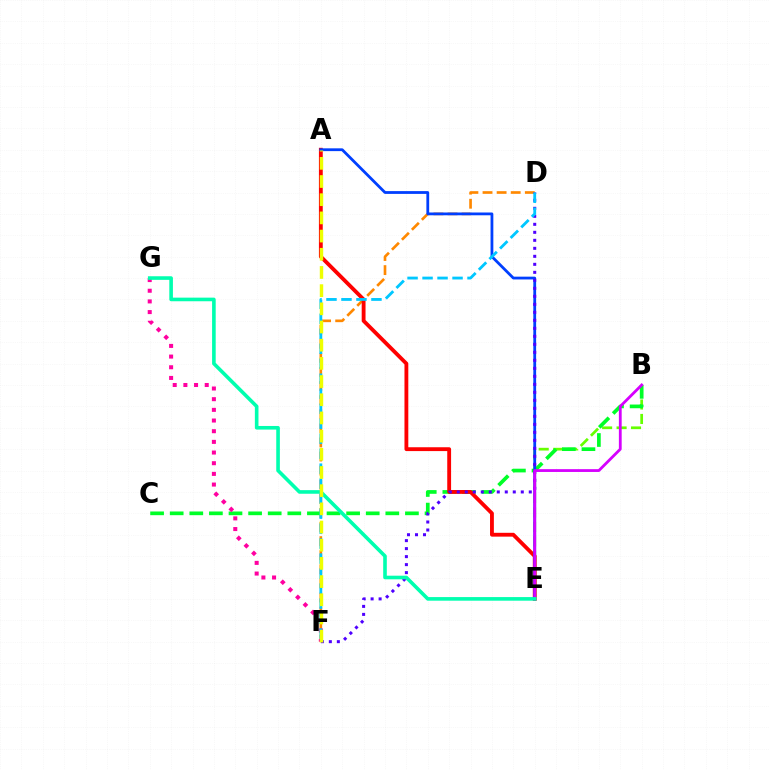{('D', 'F'): [{'color': '#ff8800', 'line_style': 'dashed', 'thickness': 1.91}, {'color': '#4f00ff', 'line_style': 'dotted', 'thickness': 2.17}, {'color': '#00c7ff', 'line_style': 'dashed', 'thickness': 2.04}], ('B', 'E'): [{'color': '#66ff00', 'line_style': 'dashed', 'thickness': 1.96}, {'color': '#d600ff', 'line_style': 'solid', 'thickness': 2.02}], ('B', 'C'): [{'color': '#00ff27', 'line_style': 'dashed', 'thickness': 2.66}], ('A', 'E'): [{'color': '#ff0000', 'line_style': 'solid', 'thickness': 2.76}, {'color': '#003fff', 'line_style': 'solid', 'thickness': 2.01}], ('F', 'G'): [{'color': '#ff00a0', 'line_style': 'dotted', 'thickness': 2.9}], ('E', 'G'): [{'color': '#00ffaf', 'line_style': 'solid', 'thickness': 2.6}], ('A', 'F'): [{'color': '#eeff00', 'line_style': 'dashed', 'thickness': 2.47}]}